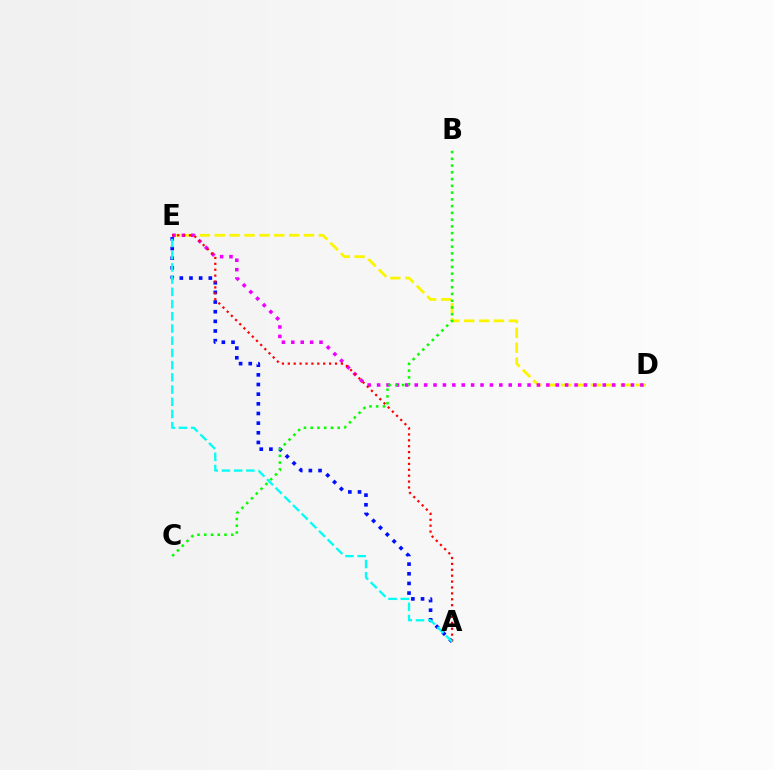{('D', 'E'): [{'color': '#fcf500', 'line_style': 'dashed', 'thickness': 2.02}, {'color': '#ee00ff', 'line_style': 'dotted', 'thickness': 2.55}], ('A', 'E'): [{'color': '#0010ff', 'line_style': 'dotted', 'thickness': 2.62}, {'color': '#ff0000', 'line_style': 'dotted', 'thickness': 1.6}, {'color': '#00fff6', 'line_style': 'dashed', 'thickness': 1.66}], ('B', 'C'): [{'color': '#08ff00', 'line_style': 'dotted', 'thickness': 1.84}]}